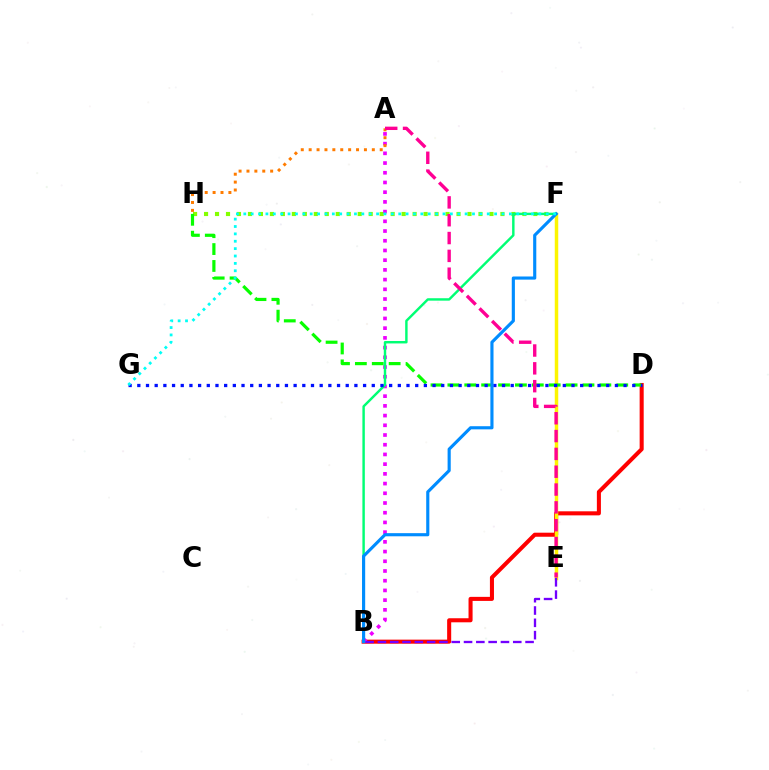{('B', 'D'): [{'color': '#ff0000', 'line_style': 'solid', 'thickness': 2.92}], ('F', 'H'): [{'color': '#84ff00', 'line_style': 'dotted', 'thickness': 2.98}], ('A', 'B'): [{'color': '#ee00ff', 'line_style': 'dotted', 'thickness': 2.64}], ('E', 'F'): [{'color': '#fcf500', 'line_style': 'solid', 'thickness': 2.5}], ('D', 'H'): [{'color': '#08ff00', 'line_style': 'dashed', 'thickness': 2.29}], ('B', 'F'): [{'color': '#00ff74', 'line_style': 'solid', 'thickness': 1.75}, {'color': '#008cff', 'line_style': 'solid', 'thickness': 2.26}], ('B', 'E'): [{'color': '#7200ff', 'line_style': 'dashed', 'thickness': 1.67}], ('A', 'H'): [{'color': '#ff7c00', 'line_style': 'dotted', 'thickness': 2.14}], ('D', 'G'): [{'color': '#0010ff', 'line_style': 'dotted', 'thickness': 2.36}], ('A', 'E'): [{'color': '#ff0094', 'line_style': 'dashed', 'thickness': 2.42}], ('F', 'G'): [{'color': '#00fff6', 'line_style': 'dotted', 'thickness': 2.0}]}